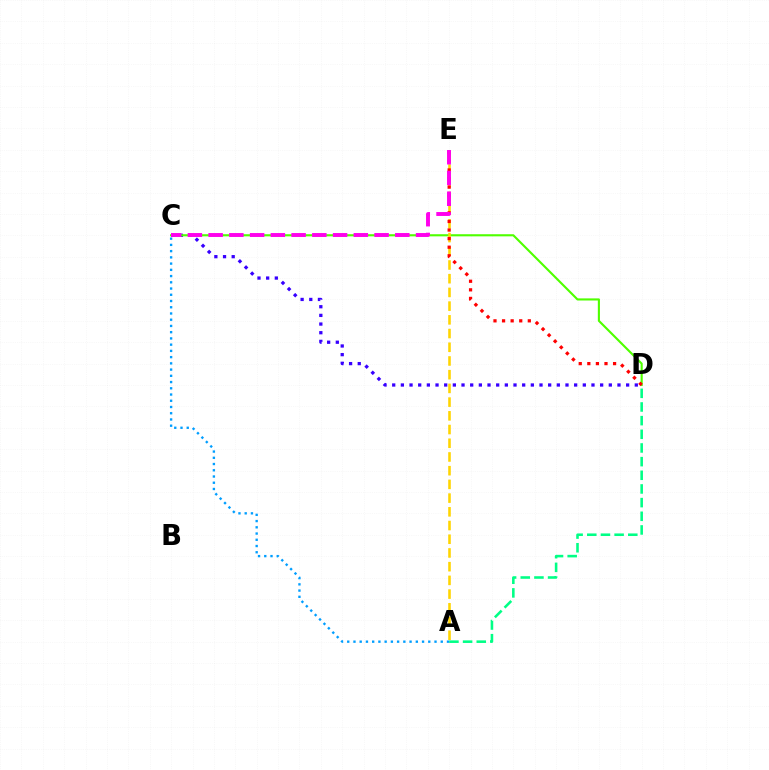{('C', 'D'): [{'color': '#3700ff', 'line_style': 'dotted', 'thickness': 2.35}, {'color': '#4fff00', 'line_style': 'solid', 'thickness': 1.53}], ('A', 'E'): [{'color': '#ffd500', 'line_style': 'dashed', 'thickness': 1.86}], ('D', 'E'): [{'color': '#ff0000', 'line_style': 'dotted', 'thickness': 2.33}], ('A', 'D'): [{'color': '#00ff86', 'line_style': 'dashed', 'thickness': 1.86}], ('A', 'C'): [{'color': '#009eff', 'line_style': 'dotted', 'thickness': 1.69}], ('C', 'E'): [{'color': '#ff00ed', 'line_style': 'dashed', 'thickness': 2.82}]}